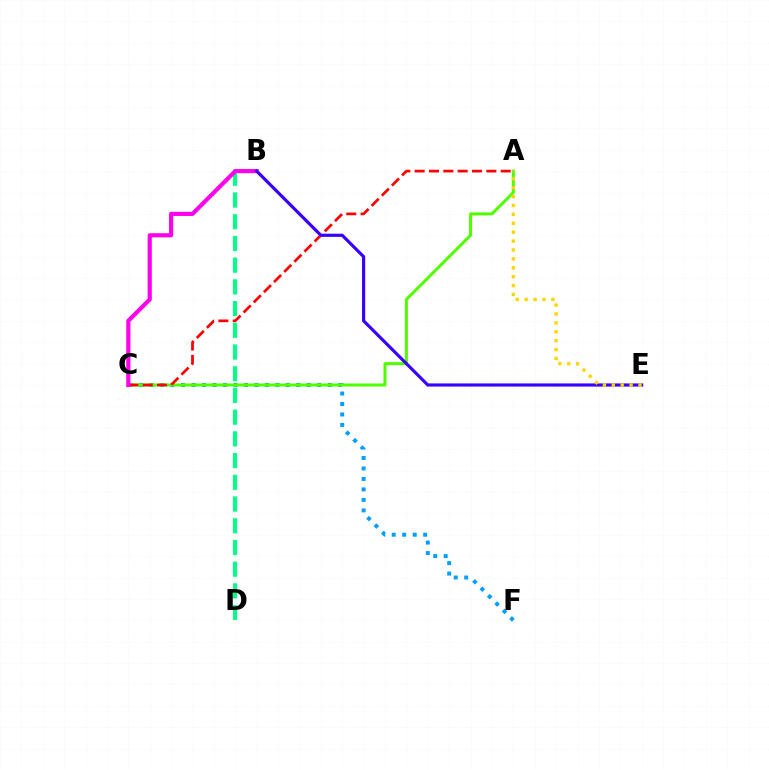{('C', 'F'): [{'color': '#009eff', 'line_style': 'dotted', 'thickness': 2.85}], ('A', 'C'): [{'color': '#4fff00', 'line_style': 'solid', 'thickness': 2.16}, {'color': '#ff0000', 'line_style': 'dashed', 'thickness': 1.95}], ('B', 'D'): [{'color': '#00ff86', 'line_style': 'dashed', 'thickness': 2.95}], ('B', 'C'): [{'color': '#ff00ed', 'line_style': 'solid', 'thickness': 2.99}], ('B', 'E'): [{'color': '#3700ff', 'line_style': 'solid', 'thickness': 2.27}], ('A', 'E'): [{'color': '#ffd500', 'line_style': 'dotted', 'thickness': 2.42}]}